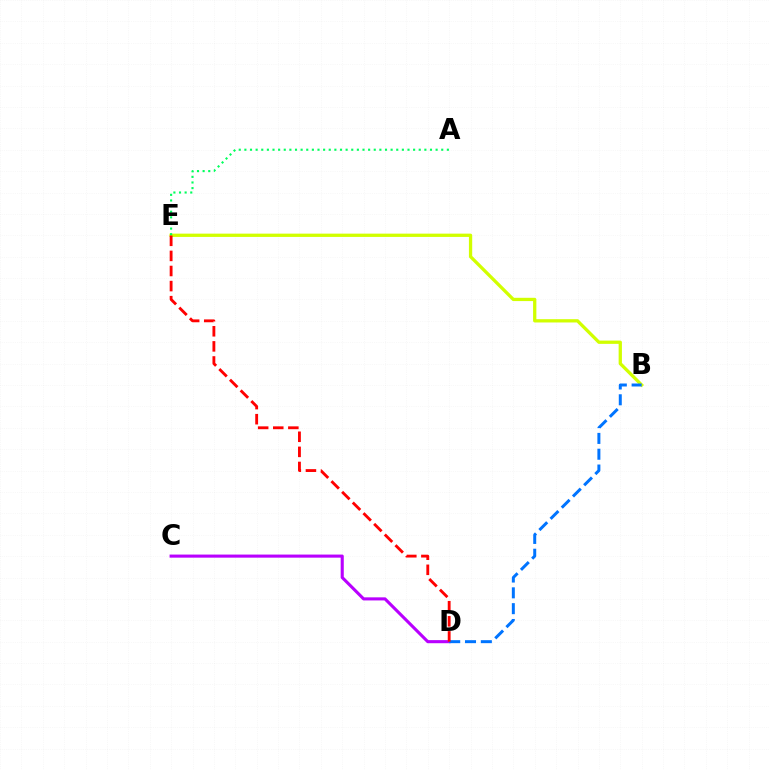{('C', 'D'): [{'color': '#b900ff', 'line_style': 'solid', 'thickness': 2.23}], ('B', 'E'): [{'color': '#d1ff00', 'line_style': 'solid', 'thickness': 2.37}], ('B', 'D'): [{'color': '#0074ff', 'line_style': 'dashed', 'thickness': 2.15}], ('A', 'E'): [{'color': '#00ff5c', 'line_style': 'dotted', 'thickness': 1.53}], ('D', 'E'): [{'color': '#ff0000', 'line_style': 'dashed', 'thickness': 2.05}]}